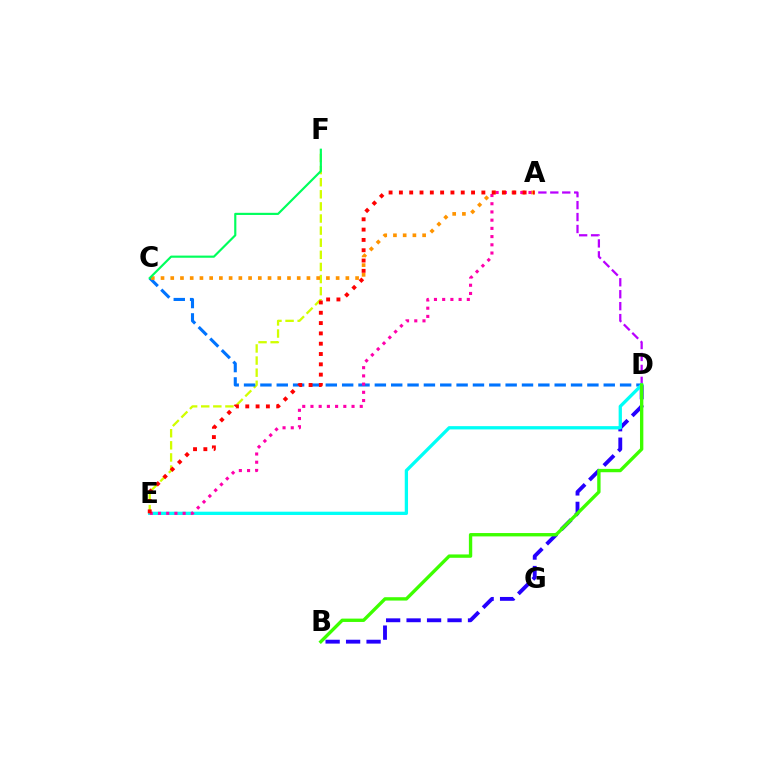{('E', 'F'): [{'color': '#d1ff00', 'line_style': 'dashed', 'thickness': 1.64}], ('A', 'D'): [{'color': '#b900ff', 'line_style': 'dashed', 'thickness': 1.62}], ('C', 'D'): [{'color': '#0074ff', 'line_style': 'dashed', 'thickness': 2.22}], ('B', 'D'): [{'color': '#2500ff', 'line_style': 'dashed', 'thickness': 2.78}, {'color': '#3dff00', 'line_style': 'solid', 'thickness': 2.42}], ('A', 'C'): [{'color': '#ff9400', 'line_style': 'dotted', 'thickness': 2.64}], ('D', 'E'): [{'color': '#00fff6', 'line_style': 'solid', 'thickness': 2.37}], ('A', 'E'): [{'color': '#ff00ac', 'line_style': 'dotted', 'thickness': 2.23}, {'color': '#ff0000', 'line_style': 'dotted', 'thickness': 2.8}], ('C', 'F'): [{'color': '#00ff5c', 'line_style': 'solid', 'thickness': 1.56}]}